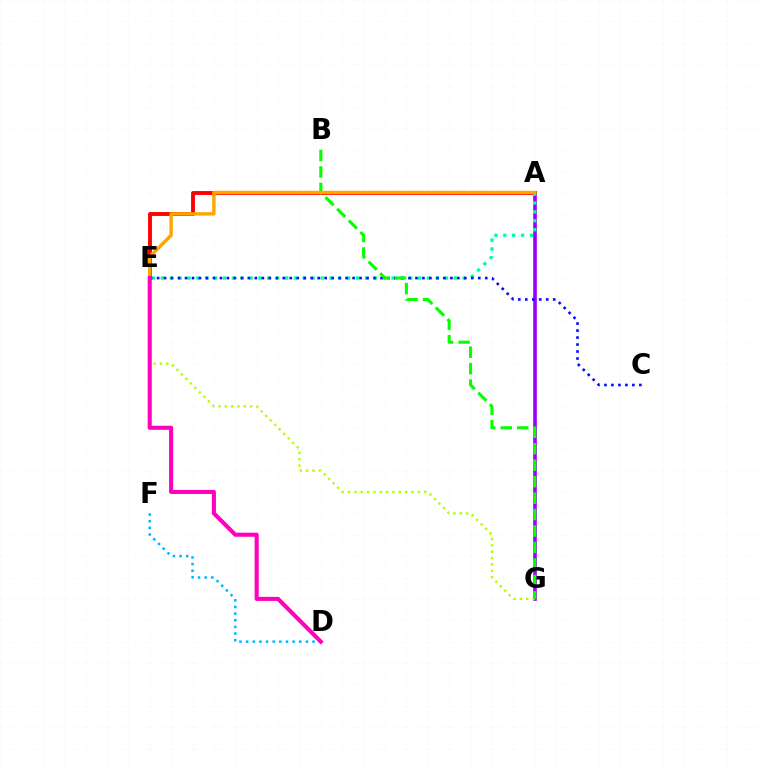{('A', 'G'): [{'color': '#9b00ff', 'line_style': 'solid', 'thickness': 2.62}], ('A', 'E'): [{'color': '#ff0000', 'line_style': 'solid', 'thickness': 2.79}, {'color': '#00ff9d', 'line_style': 'dotted', 'thickness': 2.41}, {'color': '#ffa500', 'line_style': 'solid', 'thickness': 2.46}], ('C', 'E'): [{'color': '#0010ff', 'line_style': 'dotted', 'thickness': 1.9}], ('E', 'G'): [{'color': '#b3ff00', 'line_style': 'dotted', 'thickness': 1.72}], ('D', 'F'): [{'color': '#00b5ff', 'line_style': 'dotted', 'thickness': 1.81}], ('B', 'G'): [{'color': '#08ff00', 'line_style': 'dashed', 'thickness': 2.24}], ('D', 'E'): [{'color': '#ff00bd', 'line_style': 'solid', 'thickness': 2.93}]}